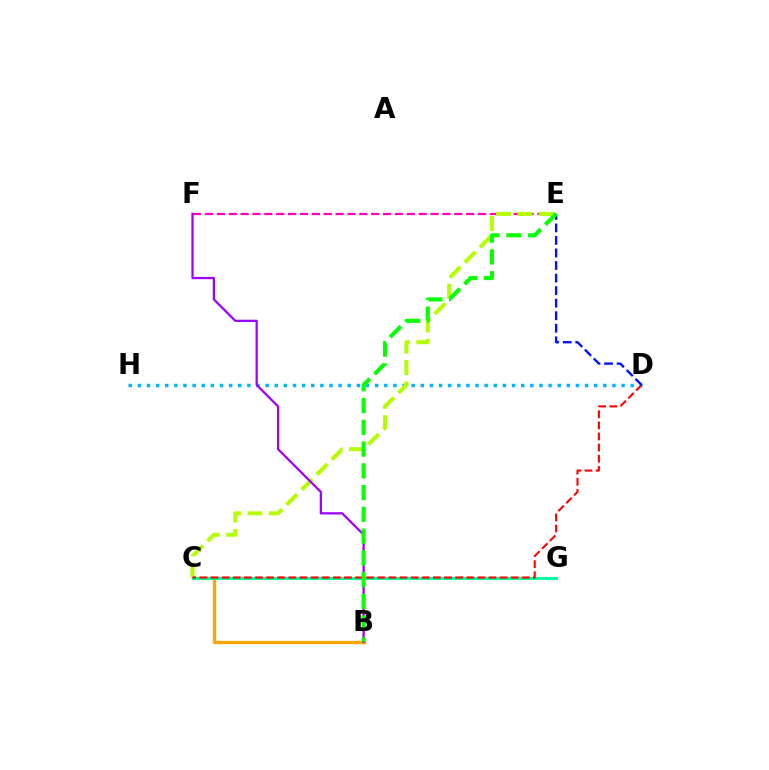{('D', 'H'): [{'color': '#00b5ff', 'line_style': 'dotted', 'thickness': 2.48}], ('B', 'C'): [{'color': '#ffa500', 'line_style': 'solid', 'thickness': 2.38}], ('E', 'F'): [{'color': '#ff00bd', 'line_style': 'dashed', 'thickness': 1.61}], ('C', 'E'): [{'color': '#b3ff00', 'line_style': 'dashed', 'thickness': 2.9}], ('C', 'G'): [{'color': '#00ff9d', 'line_style': 'solid', 'thickness': 2.18}], ('C', 'D'): [{'color': '#ff0000', 'line_style': 'dashed', 'thickness': 1.51}], ('D', 'E'): [{'color': '#0010ff', 'line_style': 'dashed', 'thickness': 1.7}], ('B', 'F'): [{'color': '#9b00ff', 'line_style': 'solid', 'thickness': 1.61}], ('B', 'E'): [{'color': '#08ff00', 'line_style': 'dashed', 'thickness': 2.96}]}